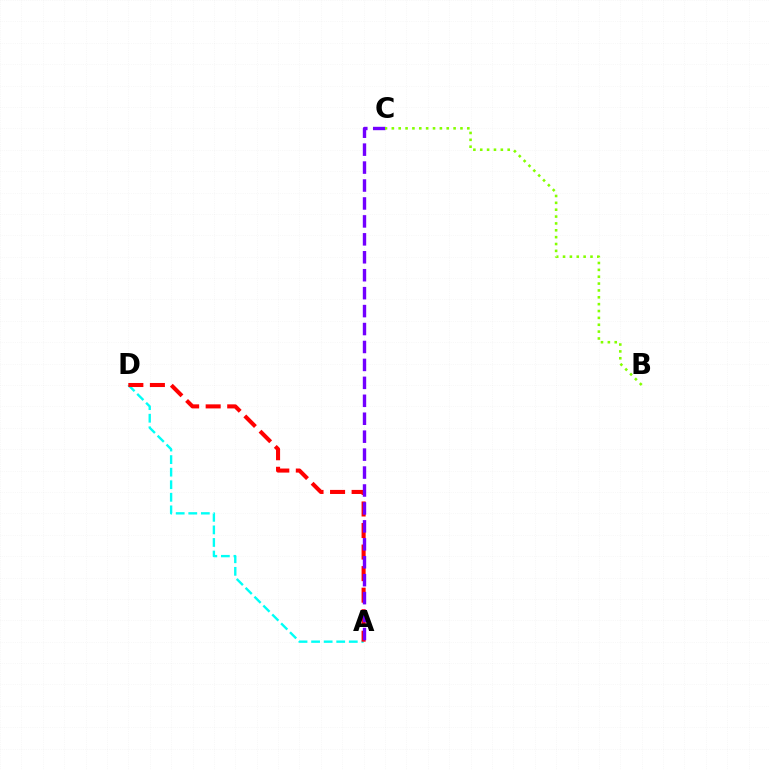{('A', 'D'): [{'color': '#00fff6', 'line_style': 'dashed', 'thickness': 1.71}, {'color': '#ff0000', 'line_style': 'dashed', 'thickness': 2.93}], ('A', 'C'): [{'color': '#7200ff', 'line_style': 'dashed', 'thickness': 2.44}], ('B', 'C'): [{'color': '#84ff00', 'line_style': 'dotted', 'thickness': 1.86}]}